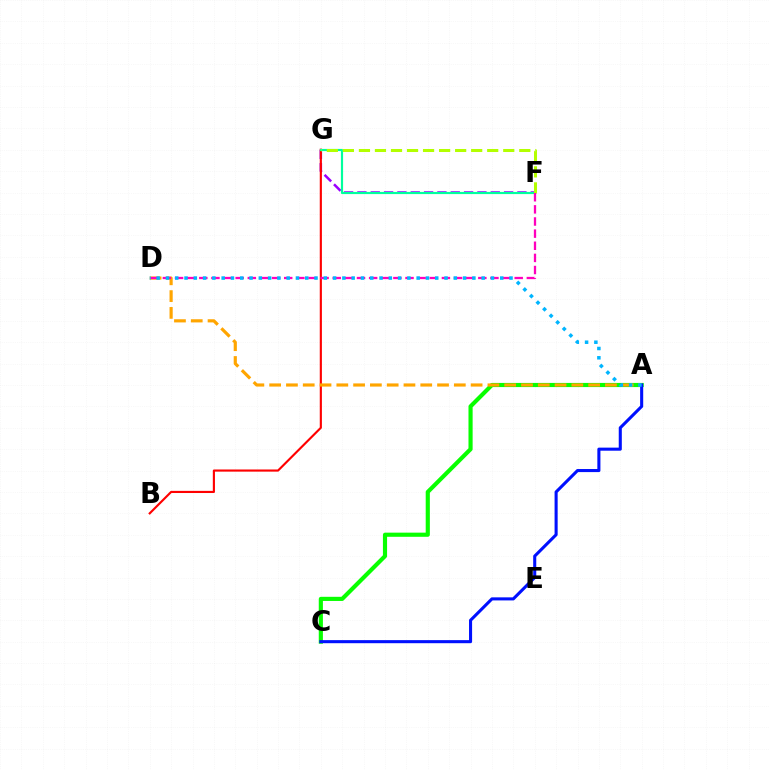{('F', 'G'): [{'color': '#9b00ff', 'line_style': 'dashed', 'thickness': 1.81}, {'color': '#00ff9d', 'line_style': 'solid', 'thickness': 1.56}, {'color': '#b3ff00', 'line_style': 'dashed', 'thickness': 2.18}], ('A', 'C'): [{'color': '#08ff00', 'line_style': 'solid', 'thickness': 2.98}, {'color': '#0010ff', 'line_style': 'solid', 'thickness': 2.21}], ('B', 'G'): [{'color': '#ff0000', 'line_style': 'solid', 'thickness': 1.54}], ('A', 'D'): [{'color': '#ffa500', 'line_style': 'dashed', 'thickness': 2.28}, {'color': '#00b5ff', 'line_style': 'dotted', 'thickness': 2.52}], ('D', 'F'): [{'color': '#ff00bd', 'line_style': 'dashed', 'thickness': 1.65}]}